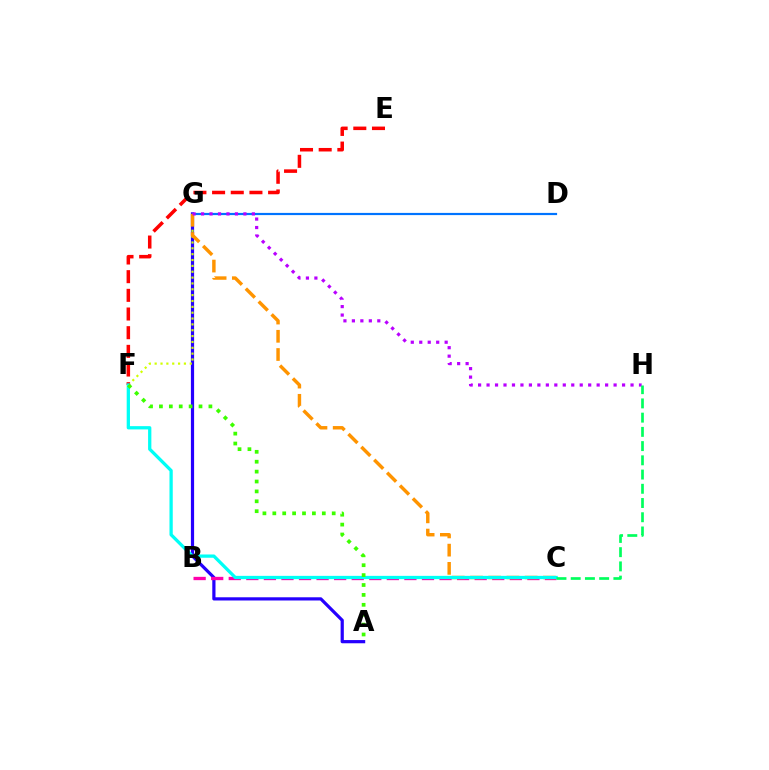{('A', 'G'): [{'color': '#2500ff', 'line_style': 'solid', 'thickness': 2.31}], ('D', 'G'): [{'color': '#0074ff', 'line_style': 'solid', 'thickness': 1.58}], ('F', 'G'): [{'color': '#d1ff00', 'line_style': 'dotted', 'thickness': 1.59}], ('B', 'C'): [{'color': '#ff00ac', 'line_style': 'dashed', 'thickness': 2.39}], ('C', 'G'): [{'color': '#ff9400', 'line_style': 'dashed', 'thickness': 2.48}], ('E', 'F'): [{'color': '#ff0000', 'line_style': 'dashed', 'thickness': 2.54}], ('C', 'F'): [{'color': '#00fff6', 'line_style': 'solid', 'thickness': 2.36}], ('G', 'H'): [{'color': '#b900ff', 'line_style': 'dotted', 'thickness': 2.3}], ('C', 'H'): [{'color': '#00ff5c', 'line_style': 'dashed', 'thickness': 1.93}], ('A', 'F'): [{'color': '#3dff00', 'line_style': 'dotted', 'thickness': 2.69}]}